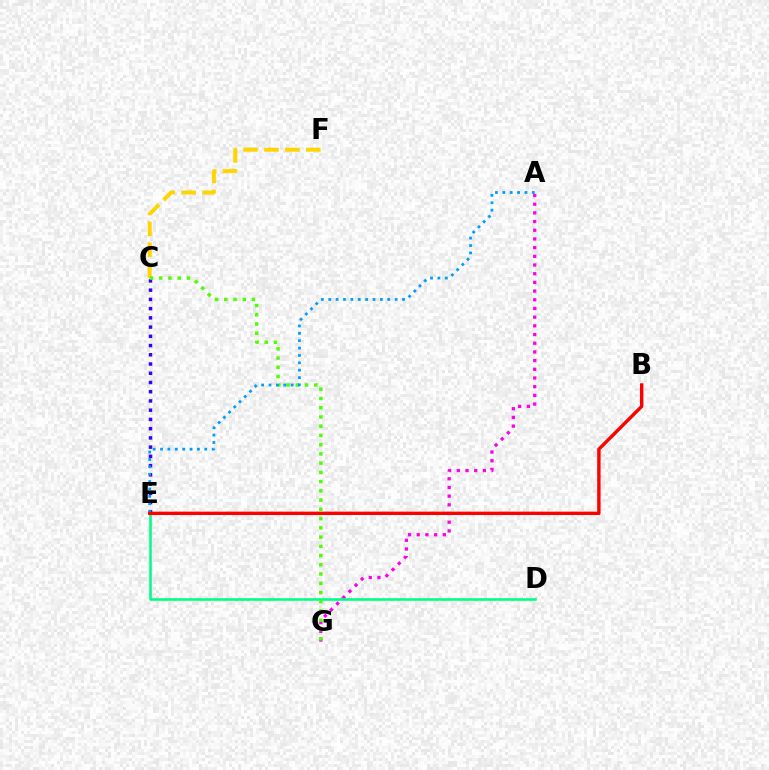{('C', 'E'): [{'color': '#3700ff', 'line_style': 'dotted', 'thickness': 2.51}], ('A', 'G'): [{'color': '#ff00ed', 'line_style': 'dotted', 'thickness': 2.36}], ('D', 'E'): [{'color': '#00ff86', 'line_style': 'solid', 'thickness': 1.87}], ('C', 'F'): [{'color': '#ffd500', 'line_style': 'dashed', 'thickness': 2.84}], ('C', 'G'): [{'color': '#4fff00', 'line_style': 'dotted', 'thickness': 2.51}], ('A', 'E'): [{'color': '#009eff', 'line_style': 'dotted', 'thickness': 2.0}], ('B', 'E'): [{'color': '#ff0000', 'line_style': 'solid', 'thickness': 2.44}]}